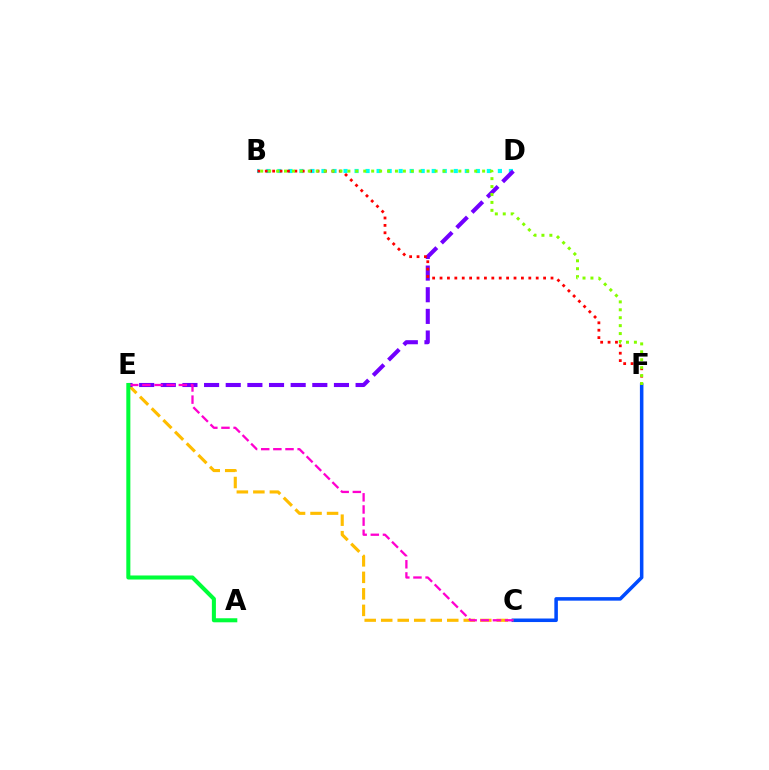{('B', 'D'): [{'color': '#00fff6', 'line_style': 'dotted', 'thickness': 3.0}], ('C', 'F'): [{'color': '#004bff', 'line_style': 'solid', 'thickness': 2.55}], ('C', 'E'): [{'color': '#ffbd00', 'line_style': 'dashed', 'thickness': 2.24}, {'color': '#ff00cf', 'line_style': 'dashed', 'thickness': 1.65}], ('D', 'E'): [{'color': '#7200ff', 'line_style': 'dashed', 'thickness': 2.94}], ('B', 'F'): [{'color': '#ff0000', 'line_style': 'dotted', 'thickness': 2.01}, {'color': '#84ff00', 'line_style': 'dotted', 'thickness': 2.15}], ('A', 'E'): [{'color': '#00ff39', 'line_style': 'solid', 'thickness': 2.91}]}